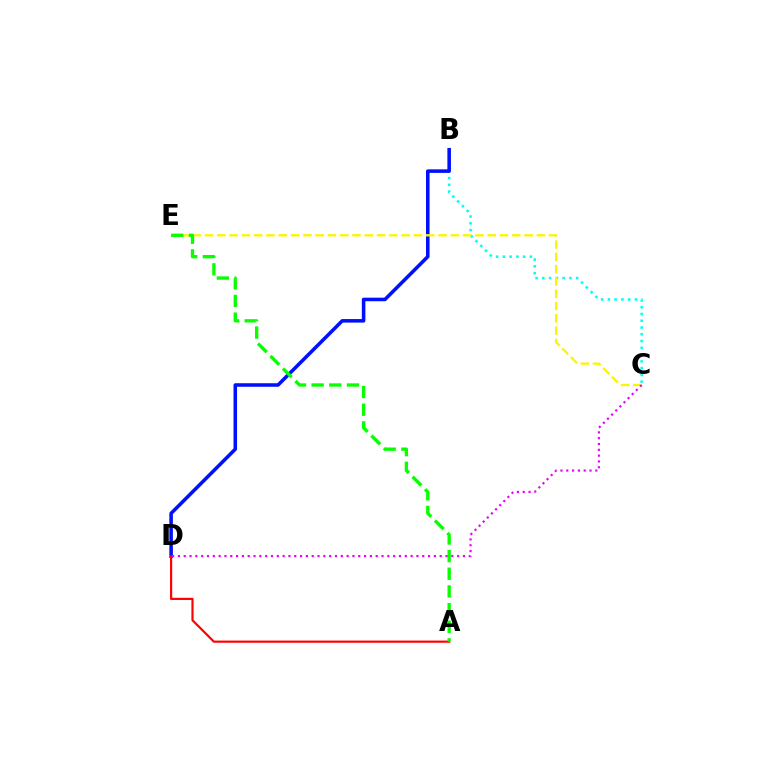{('B', 'C'): [{'color': '#00fff6', 'line_style': 'dotted', 'thickness': 1.84}], ('B', 'D'): [{'color': '#0010ff', 'line_style': 'solid', 'thickness': 2.55}], ('C', 'E'): [{'color': '#fcf500', 'line_style': 'dashed', 'thickness': 1.67}], ('A', 'D'): [{'color': '#ff0000', 'line_style': 'solid', 'thickness': 1.56}], ('A', 'E'): [{'color': '#08ff00', 'line_style': 'dashed', 'thickness': 2.4}], ('C', 'D'): [{'color': '#ee00ff', 'line_style': 'dotted', 'thickness': 1.58}]}